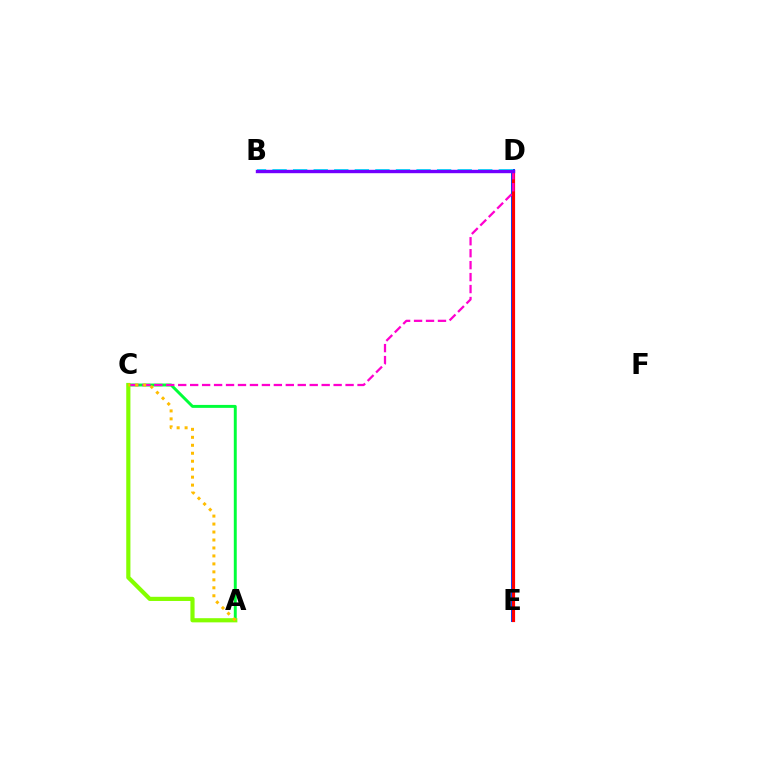{('D', 'E'): [{'color': '#004bff', 'line_style': 'solid', 'thickness': 2.89}, {'color': '#ff0000', 'line_style': 'solid', 'thickness': 2.29}], ('A', 'C'): [{'color': '#00ff39', 'line_style': 'solid', 'thickness': 2.12}, {'color': '#84ff00', 'line_style': 'solid', 'thickness': 3.0}, {'color': '#ffbd00', 'line_style': 'dotted', 'thickness': 2.16}], ('C', 'D'): [{'color': '#ff00cf', 'line_style': 'dashed', 'thickness': 1.62}], ('B', 'D'): [{'color': '#00fff6', 'line_style': 'dashed', 'thickness': 2.79}, {'color': '#7200ff', 'line_style': 'solid', 'thickness': 2.44}]}